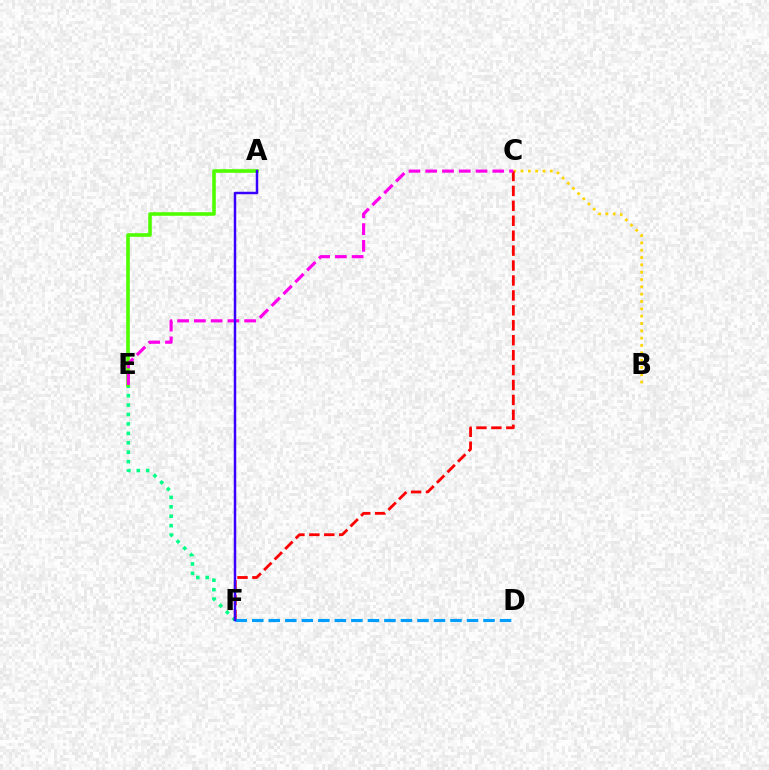{('B', 'C'): [{'color': '#ffd500', 'line_style': 'dotted', 'thickness': 1.99}], ('E', 'F'): [{'color': '#00ff86', 'line_style': 'dotted', 'thickness': 2.56}], ('A', 'E'): [{'color': '#4fff00', 'line_style': 'solid', 'thickness': 2.59}], ('C', 'F'): [{'color': '#ff0000', 'line_style': 'dashed', 'thickness': 2.03}], ('C', 'E'): [{'color': '#ff00ed', 'line_style': 'dashed', 'thickness': 2.28}], ('D', 'F'): [{'color': '#009eff', 'line_style': 'dashed', 'thickness': 2.24}], ('A', 'F'): [{'color': '#3700ff', 'line_style': 'solid', 'thickness': 1.78}]}